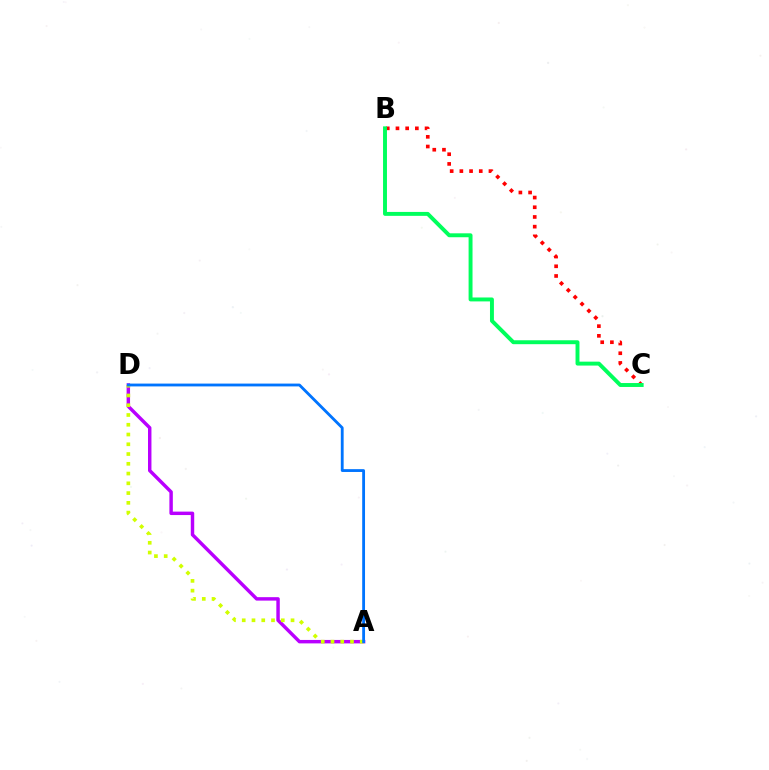{('A', 'D'): [{'color': '#b900ff', 'line_style': 'solid', 'thickness': 2.48}, {'color': '#d1ff00', 'line_style': 'dotted', 'thickness': 2.65}, {'color': '#0074ff', 'line_style': 'solid', 'thickness': 2.03}], ('B', 'C'): [{'color': '#ff0000', 'line_style': 'dotted', 'thickness': 2.63}, {'color': '#00ff5c', 'line_style': 'solid', 'thickness': 2.83}]}